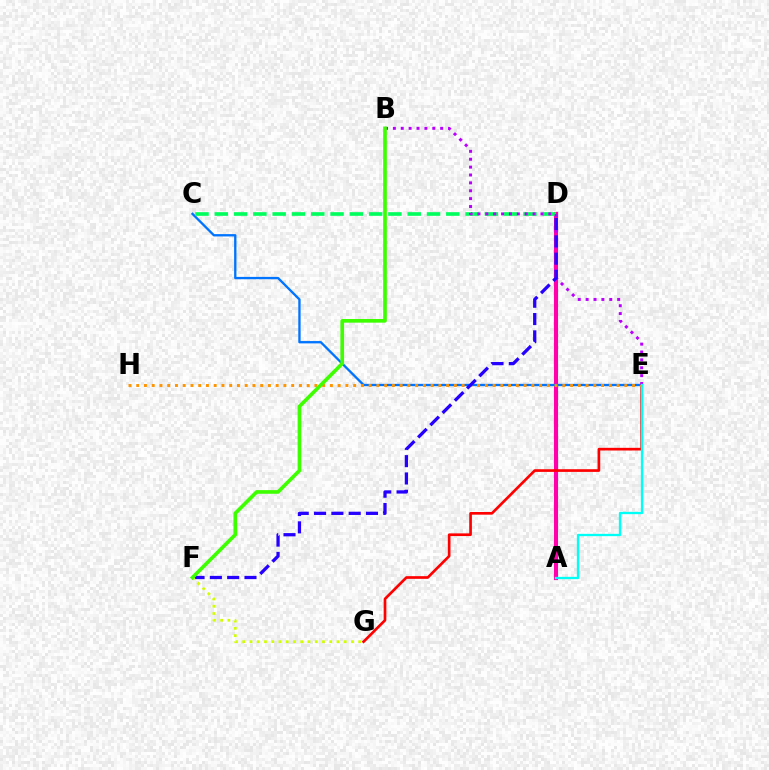{('A', 'D'): [{'color': '#ff00ac', 'line_style': 'solid', 'thickness': 2.99}], ('E', 'G'): [{'color': '#ff0000', 'line_style': 'solid', 'thickness': 1.93}], ('C', 'E'): [{'color': '#0074ff', 'line_style': 'solid', 'thickness': 1.68}], ('E', 'H'): [{'color': '#ff9400', 'line_style': 'dotted', 'thickness': 2.11}], ('C', 'D'): [{'color': '#00ff5c', 'line_style': 'dashed', 'thickness': 2.62}], ('B', 'E'): [{'color': '#b900ff', 'line_style': 'dotted', 'thickness': 2.14}], ('D', 'F'): [{'color': '#2500ff', 'line_style': 'dashed', 'thickness': 2.35}], ('F', 'G'): [{'color': '#d1ff00', 'line_style': 'dotted', 'thickness': 1.97}], ('B', 'F'): [{'color': '#3dff00', 'line_style': 'solid', 'thickness': 2.62}], ('A', 'E'): [{'color': '#00fff6', 'line_style': 'solid', 'thickness': 1.67}]}